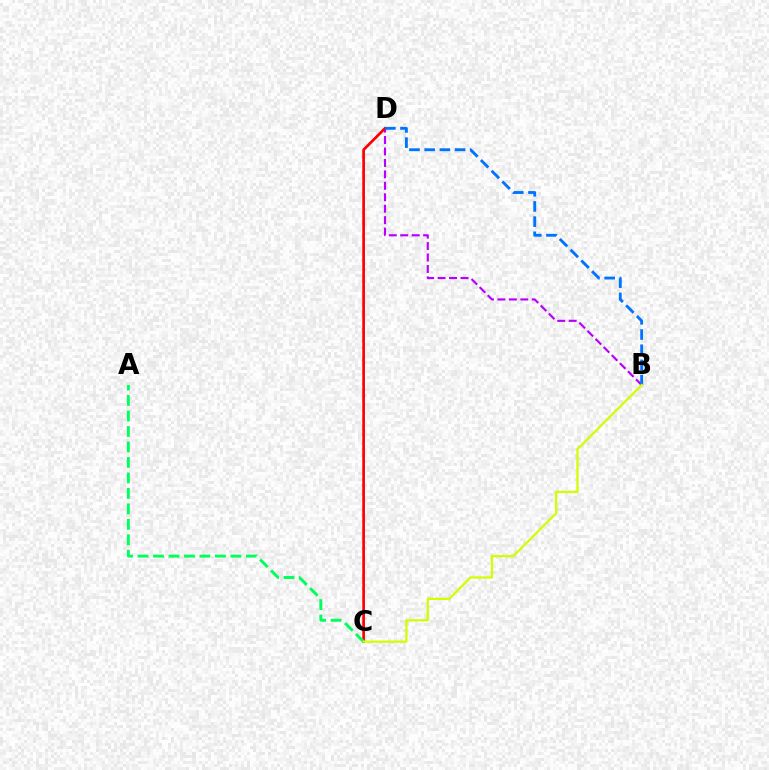{('B', 'D'): [{'color': '#b900ff', 'line_style': 'dashed', 'thickness': 1.56}, {'color': '#0074ff', 'line_style': 'dashed', 'thickness': 2.06}], ('C', 'D'): [{'color': '#ff0000', 'line_style': 'solid', 'thickness': 1.94}], ('A', 'C'): [{'color': '#00ff5c', 'line_style': 'dashed', 'thickness': 2.1}], ('B', 'C'): [{'color': '#d1ff00', 'line_style': 'solid', 'thickness': 1.62}]}